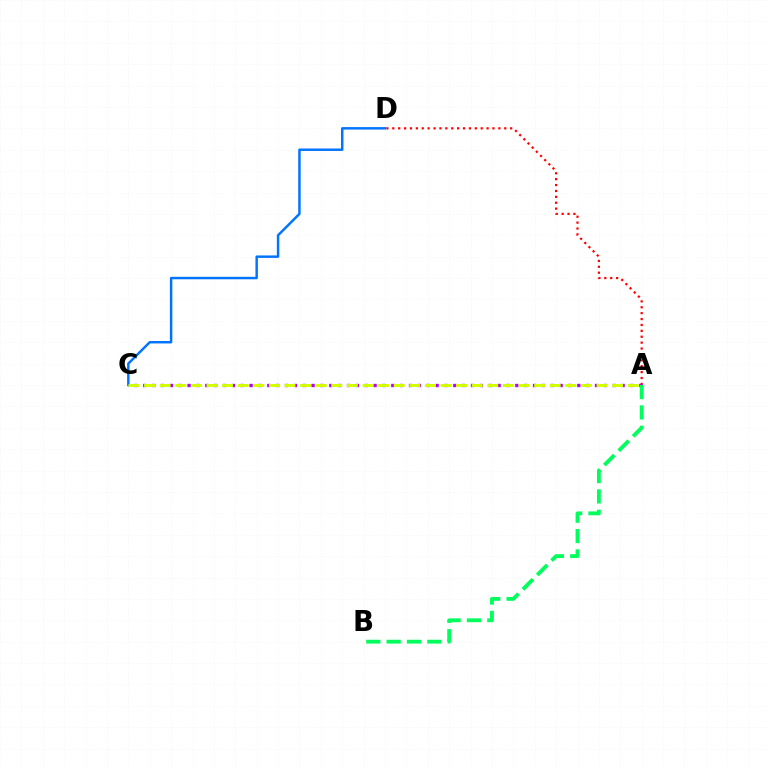{('A', 'D'): [{'color': '#ff0000', 'line_style': 'dotted', 'thickness': 1.6}], ('A', 'C'): [{'color': '#b900ff', 'line_style': 'dotted', 'thickness': 2.41}, {'color': '#d1ff00', 'line_style': 'dashed', 'thickness': 2.12}], ('C', 'D'): [{'color': '#0074ff', 'line_style': 'solid', 'thickness': 1.77}], ('A', 'B'): [{'color': '#00ff5c', 'line_style': 'dashed', 'thickness': 2.76}]}